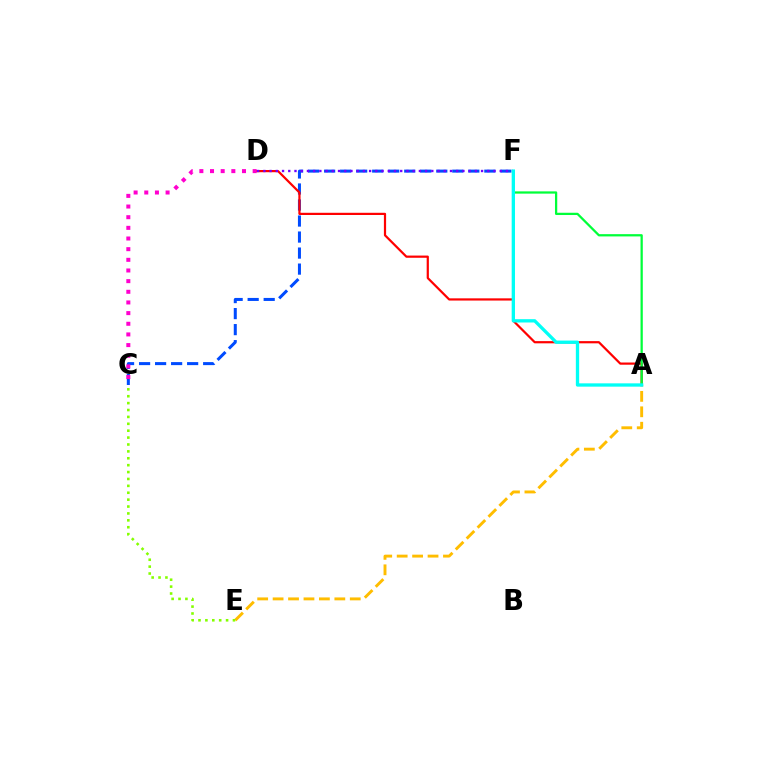{('A', 'E'): [{'color': '#ffbd00', 'line_style': 'dashed', 'thickness': 2.1}], ('C', 'F'): [{'color': '#004bff', 'line_style': 'dashed', 'thickness': 2.18}], ('A', 'D'): [{'color': '#ff0000', 'line_style': 'solid', 'thickness': 1.59}], ('D', 'F'): [{'color': '#7200ff', 'line_style': 'dotted', 'thickness': 1.69}], ('A', 'F'): [{'color': '#00ff39', 'line_style': 'solid', 'thickness': 1.63}, {'color': '#00fff6', 'line_style': 'solid', 'thickness': 2.39}], ('C', 'D'): [{'color': '#ff00cf', 'line_style': 'dotted', 'thickness': 2.9}], ('C', 'E'): [{'color': '#84ff00', 'line_style': 'dotted', 'thickness': 1.87}]}